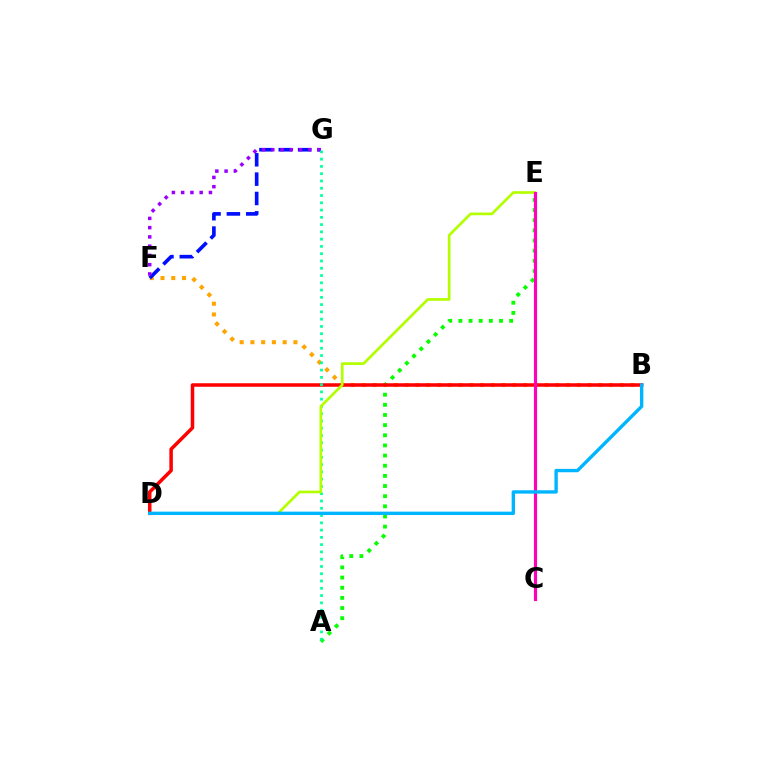{('B', 'F'): [{'color': '#ffa500', 'line_style': 'dotted', 'thickness': 2.92}], ('F', 'G'): [{'color': '#0010ff', 'line_style': 'dashed', 'thickness': 2.63}, {'color': '#9b00ff', 'line_style': 'dotted', 'thickness': 2.52}], ('A', 'E'): [{'color': '#08ff00', 'line_style': 'dotted', 'thickness': 2.76}], ('B', 'D'): [{'color': '#ff0000', 'line_style': 'solid', 'thickness': 2.53}, {'color': '#00b5ff', 'line_style': 'solid', 'thickness': 2.43}], ('A', 'G'): [{'color': '#00ff9d', 'line_style': 'dotted', 'thickness': 1.98}], ('D', 'E'): [{'color': '#b3ff00', 'line_style': 'solid', 'thickness': 1.94}], ('C', 'E'): [{'color': '#ff00bd', 'line_style': 'solid', 'thickness': 2.26}]}